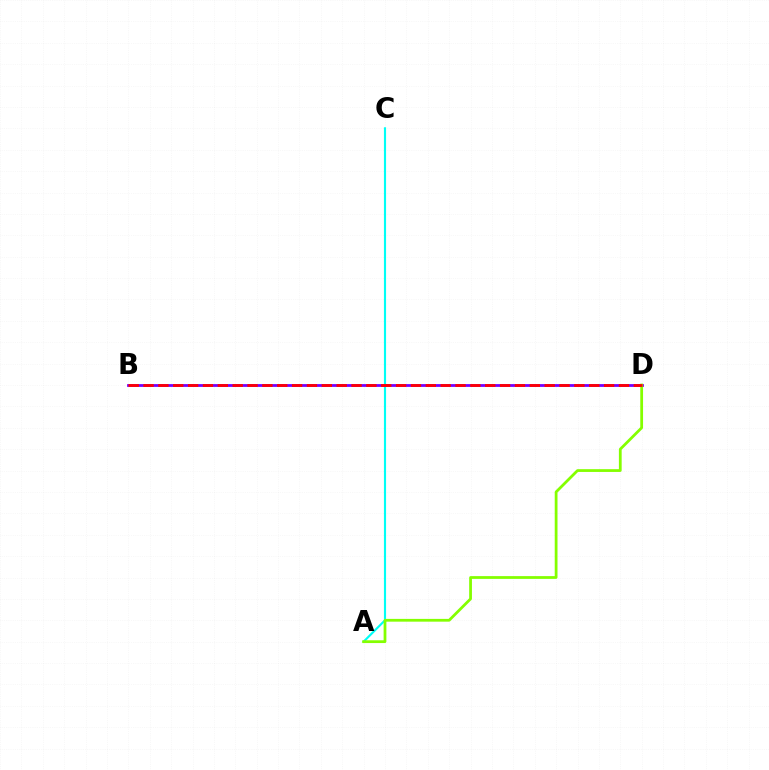{('A', 'C'): [{'color': '#00fff6', 'line_style': 'solid', 'thickness': 1.54}], ('B', 'D'): [{'color': '#7200ff', 'line_style': 'solid', 'thickness': 2.0}, {'color': '#ff0000', 'line_style': 'dashed', 'thickness': 2.02}], ('A', 'D'): [{'color': '#84ff00', 'line_style': 'solid', 'thickness': 2.0}]}